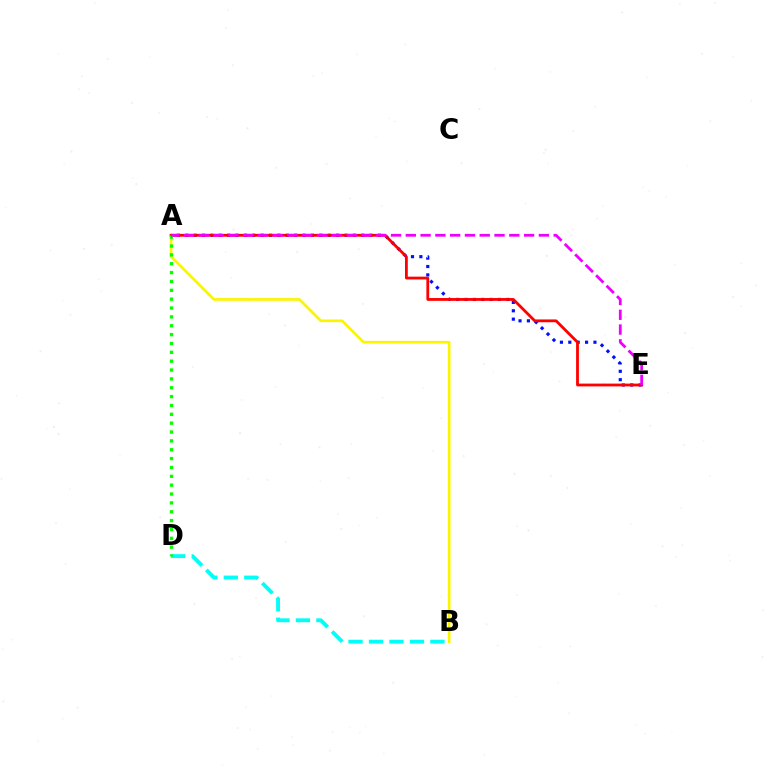{('B', 'D'): [{'color': '#00fff6', 'line_style': 'dashed', 'thickness': 2.78}], ('A', 'E'): [{'color': '#0010ff', 'line_style': 'dotted', 'thickness': 2.28}, {'color': '#ff0000', 'line_style': 'solid', 'thickness': 2.02}, {'color': '#ee00ff', 'line_style': 'dashed', 'thickness': 2.01}], ('A', 'B'): [{'color': '#fcf500', 'line_style': 'solid', 'thickness': 1.94}], ('A', 'D'): [{'color': '#08ff00', 'line_style': 'dotted', 'thickness': 2.41}]}